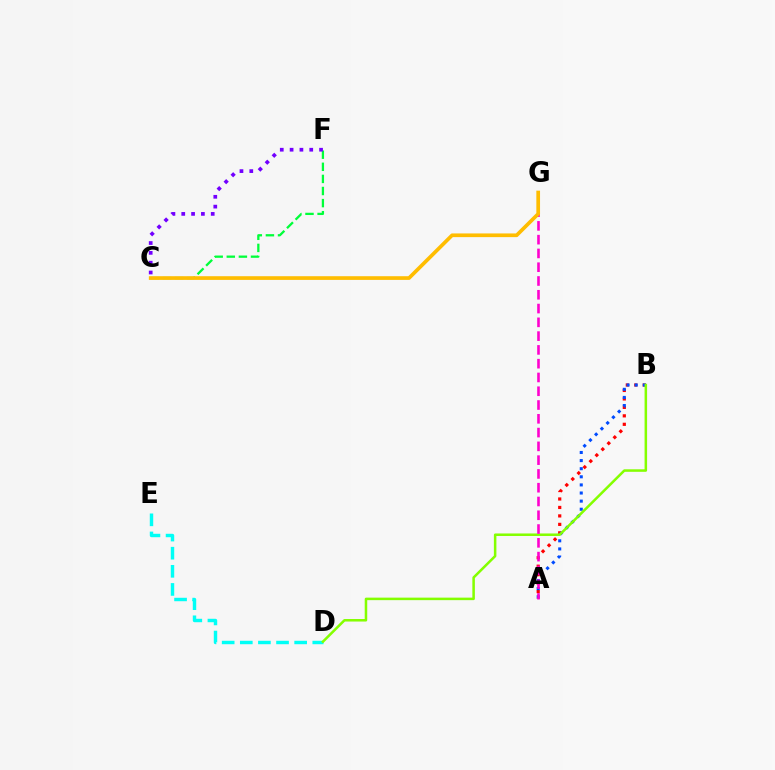{('C', 'F'): [{'color': '#00ff39', 'line_style': 'dashed', 'thickness': 1.64}, {'color': '#7200ff', 'line_style': 'dotted', 'thickness': 2.67}], ('A', 'B'): [{'color': '#ff0000', 'line_style': 'dotted', 'thickness': 2.3}, {'color': '#004bff', 'line_style': 'dotted', 'thickness': 2.2}], ('D', 'E'): [{'color': '#00fff6', 'line_style': 'dashed', 'thickness': 2.46}], ('B', 'D'): [{'color': '#84ff00', 'line_style': 'solid', 'thickness': 1.81}], ('A', 'G'): [{'color': '#ff00cf', 'line_style': 'dashed', 'thickness': 1.87}], ('C', 'G'): [{'color': '#ffbd00', 'line_style': 'solid', 'thickness': 2.66}]}